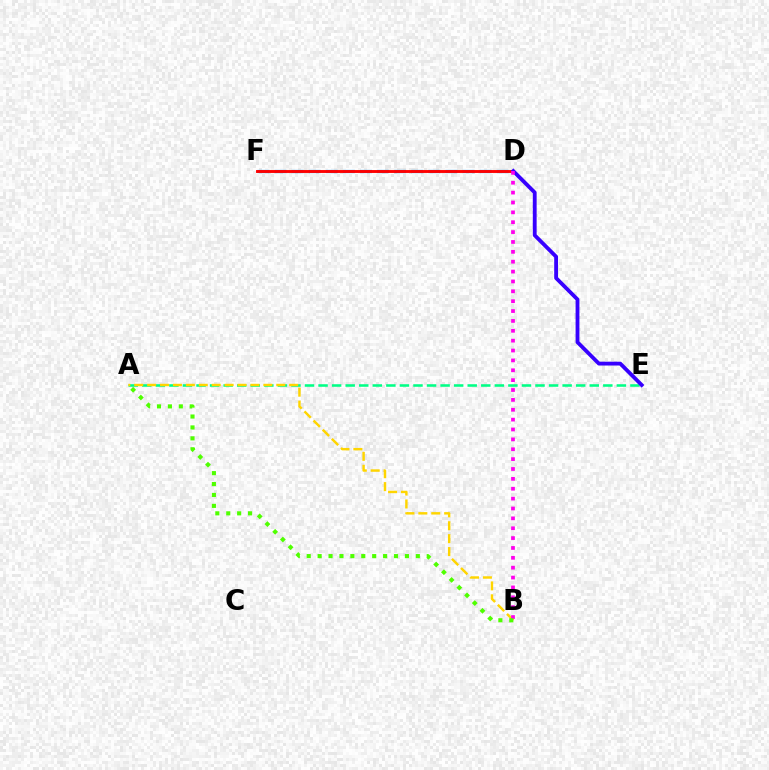{('D', 'F'): [{'color': '#009eff', 'line_style': 'dashed', 'thickness': 2.32}, {'color': '#ff0000', 'line_style': 'solid', 'thickness': 2.08}], ('A', 'E'): [{'color': '#00ff86', 'line_style': 'dashed', 'thickness': 1.84}], ('A', 'B'): [{'color': '#ffd500', 'line_style': 'dashed', 'thickness': 1.75}, {'color': '#4fff00', 'line_style': 'dotted', 'thickness': 2.96}], ('D', 'E'): [{'color': '#3700ff', 'line_style': 'solid', 'thickness': 2.76}], ('B', 'D'): [{'color': '#ff00ed', 'line_style': 'dotted', 'thickness': 2.68}]}